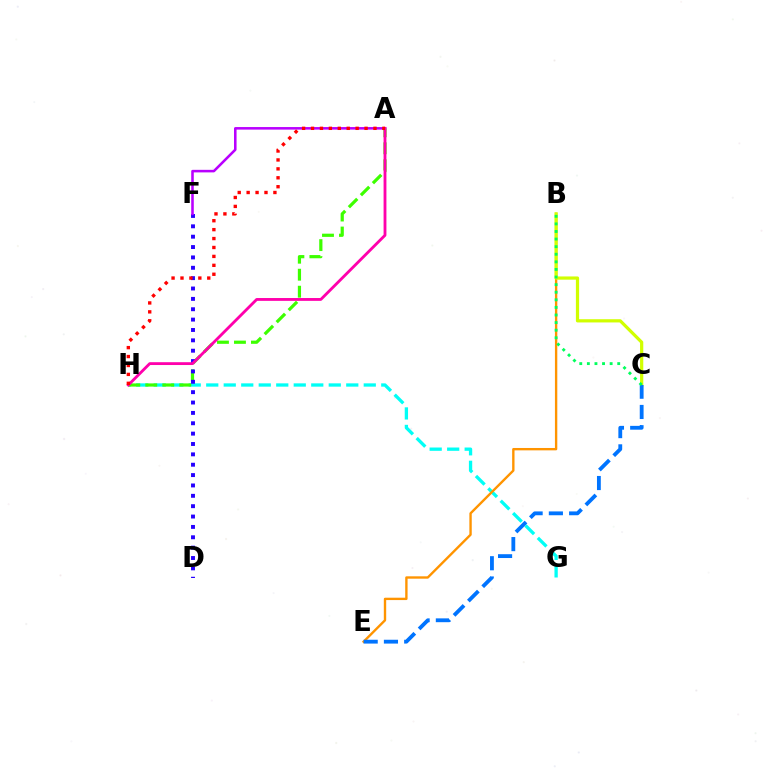{('G', 'H'): [{'color': '#00fff6', 'line_style': 'dashed', 'thickness': 2.38}], ('A', 'H'): [{'color': '#3dff00', 'line_style': 'dashed', 'thickness': 2.31}, {'color': '#ff00ac', 'line_style': 'solid', 'thickness': 2.04}, {'color': '#ff0000', 'line_style': 'dotted', 'thickness': 2.42}], ('D', 'F'): [{'color': '#2500ff', 'line_style': 'dotted', 'thickness': 2.82}], ('A', 'F'): [{'color': '#b900ff', 'line_style': 'solid', 'thickness': 1.84}], ('B', 'E'): [{'color': '#ff9400', 'line_style': 'solid', 'thickness': 1.71}], ('B', 'C'): [{'color': '#d1ff00', 'line_style': 'solid', 'thickness': 2.32}, {'color': '#00ff5c', 'line_style': 'dotted', 'thickness': 2.06}], ('C', 'E'): [{'color': '#0074ff', 'line_style': 'dashed', 'thickness': 2.75}]}